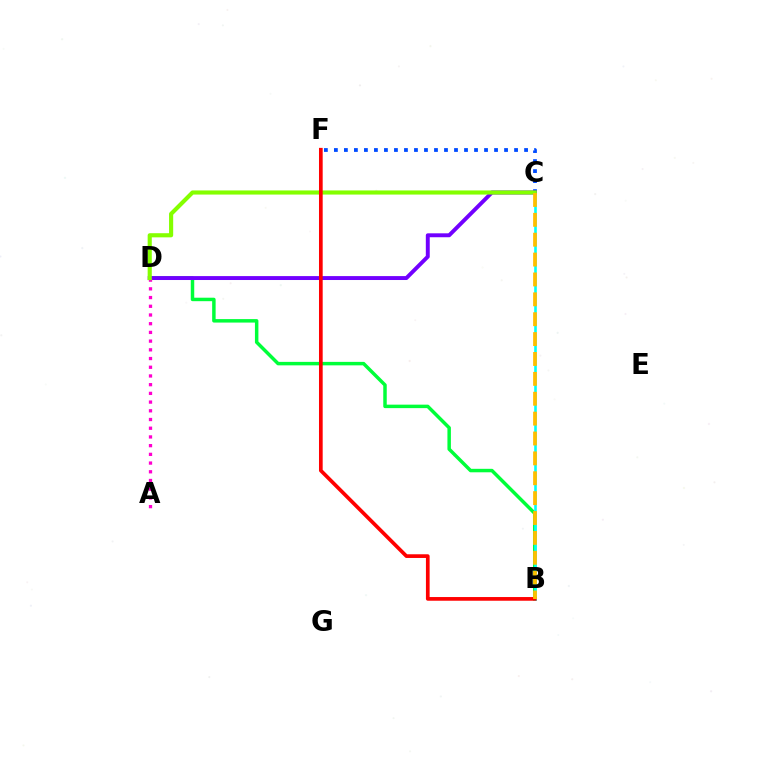{('B', 'D'): [{'color': '#00ff39', 'line_style': 'solid', 'thickness': 2.5}], ('C', 'F'): [{'color': '#004bff', 'line_style': 'dotted', 'thickness': 2.72}], ('B', 'C'): [{'color': '#00fff6', 'line_style': 'solid', 'thickness': 1.88}, {'color': '#ffbd00', 'line_style': 'dashed', 'thickness': 2.7}], ('C', 'D'): [{'color': '#7200ff', 'line_style': 'solid', 'thickness': 2.82}, {'color': '#84ff00', 'line_style': 'solid', 'thickness': 2.98}], ('A', 'D'): [{'color': '#ff00cf', 'line_style': 'dotted', 'thickness': 2.37}], ('B', 'F'): [{'color': '#ff0000', 'line_style': 'solid', 'thickness': 2.66}]}